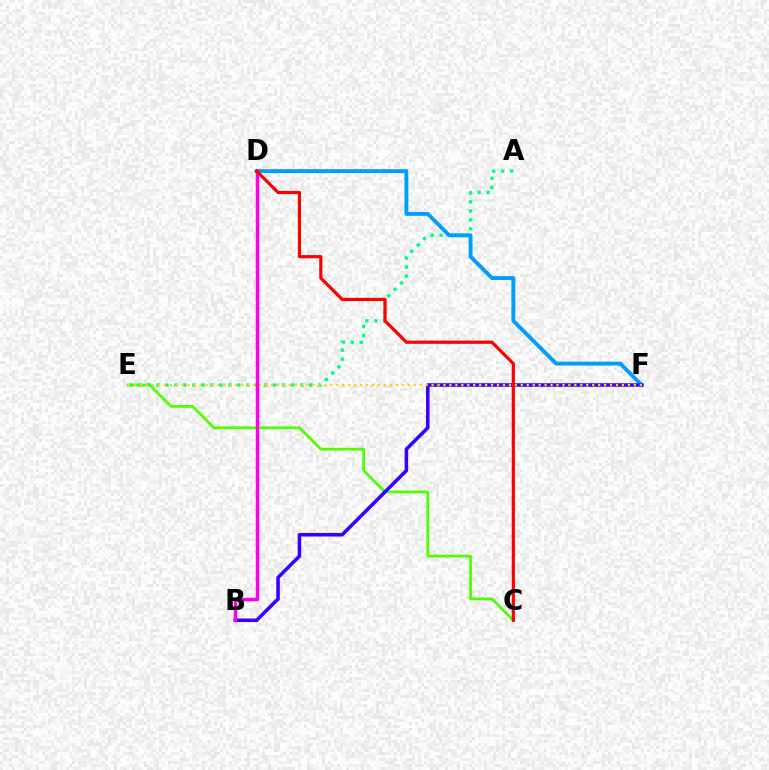{('C', 'E'): [{'color': '#4fff00', 'line_style': 'solid', 'thickness': 1.97}], ('A', 'E'): [{'color': '#00ff86', 'line_style': 'dotted', 'thickness': 2.44}], ('D', 'F'): [{'color': '#009eff', 'line_style': 'solid', 'thickness': 2.81}], ('B', 'F'): [{'color': '#3700ff', 'line_style': 'solid', 'thickness': 2.56}], ('E', 'F'): [{'color': '#ffd500', 'line_style': 'dotted', 'thickness': 1.62}], ('B', 'D'): [{'color': '#ff00ed', 'line_style': 'solid', 'thickness': 2.48}], ('C', 'D'): [{'color': '#ff0000', 'line_style': 'solid', 'thickness': 2.3}]}